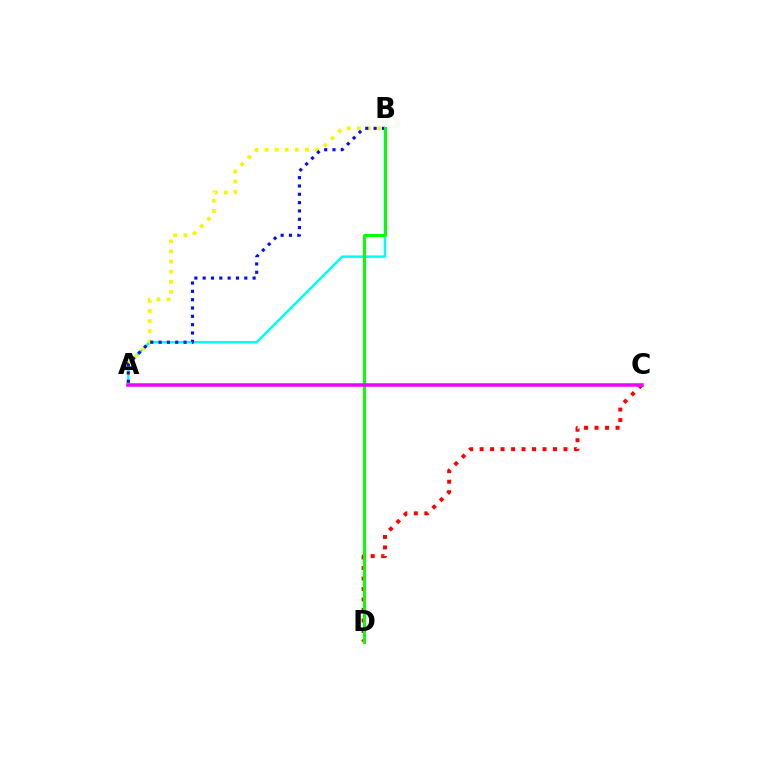{('A', 'B'): [{'color': '#00fff6', 'line_style': 'solid', 'thickness': 1.8}, {'color': '#fcf500', 'line_style': 'dotted', 'thickness': 2.75}, {'color': '#0010ff', 'line_style': 'dotted', 'thickness': 2.26}], ('C', 'D'): [{'color': '#ff0000', 'line_style': 'dotted', 'thickness': 2.85}], ('B', 'D'): [{'color': '#08ff00', 'line_style': 'solid', 'thickness': 2.16}], ('A', 'C'): [{'color': '#ee00ff', 'line_style': 'solid', 'thickness': 2.52}]}